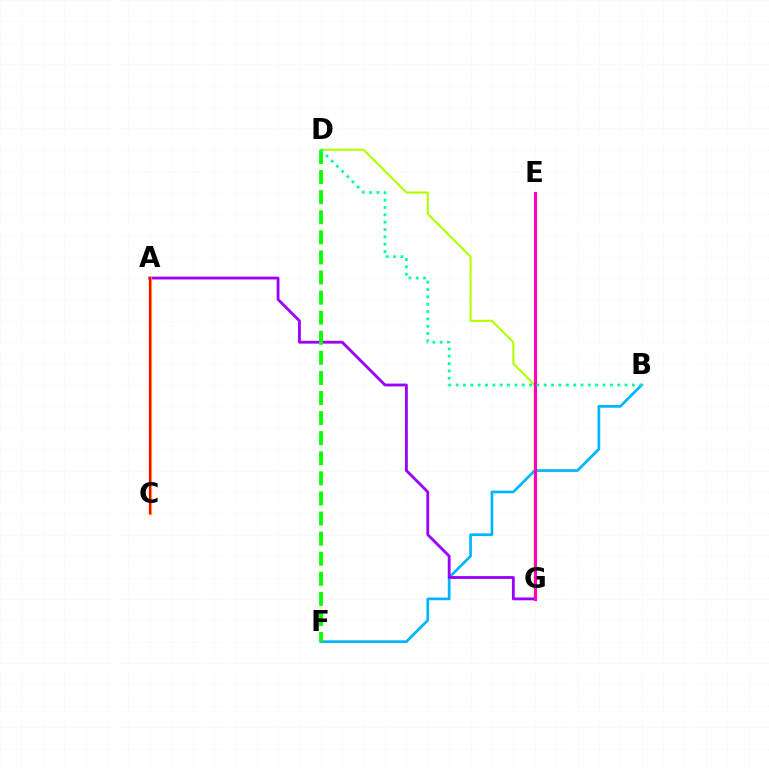{('D', 'G'): [{'color': '#b3ff00', 'line_style': 'solid', 'thickness': 1.51}], ('B', 'F'): [{'color': '#00b5ff', 'line_style': 'solid', 'thickness': 1.95}], ('A', 'G'): [{'color': '#9b00ff', 'line_style': 'solid', 'thickness': 2.04}], ('D', 'F'): [{'color': '#08ff00', 'line_style': 'dashed', 'thickness': 2.73}], ('E', 'G'): [{'color': '#ff00bd', 'line_style': 'solid', 'thickness': 2.25}], ('A', 'C'): [{'color': '#0010ff', 'line_style': 'dashed', 'thickness': 1.82}, {'color': '#ffa500', 'line_style': 'solid', 'thickness': 2.3}, {'color': '#ff0000', 'line_style': 'solid', 'thickness': 1.51}], ('B', 'D'): [{'color': '#00ff9d', 'line_style': 'dotted', 'thickness': 2.0}]}